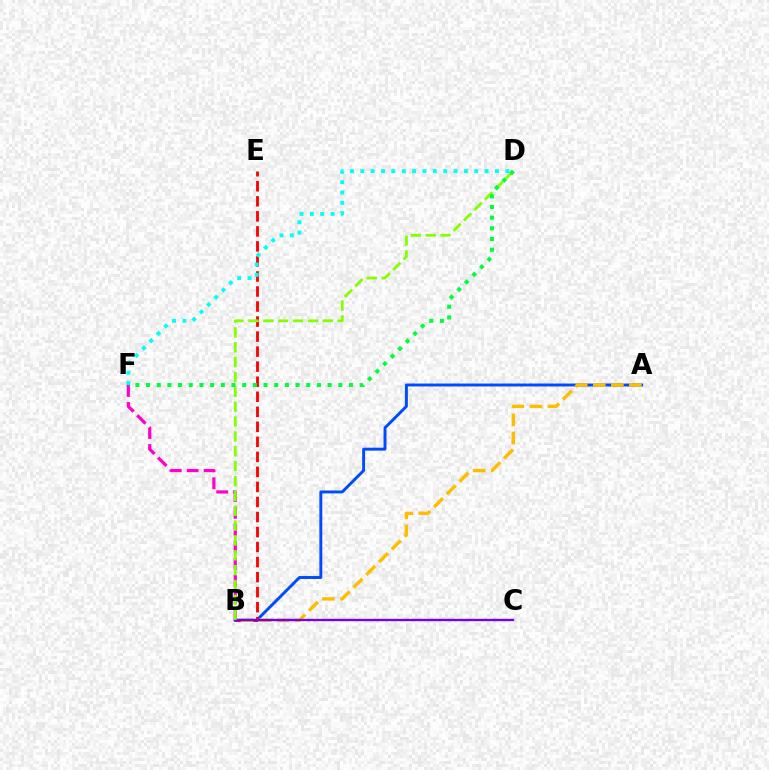{('A', 'B'): [{'color': '#004bff', 'line_style': 'solid', 'thickness': 2.11}, {'color': '#ffbd00', 'line_style': 'dashed', 'thickness': 2.45}], ('B', 'E'): [{'color': '#ff0000', 'line_style': 'dashed', 'thickness': 2.04}], ('B', 'F'): [{'color': '#ff00cf', 'line_style': 'dashed', 'thickness': 2.31}], ('B', 'C'): [{'color': '#7200ff', 'line_style': 'solid', 'thickness': 1.7}], ('B', 'D'): [{'color': '#84ff00', 'line_style': 'dashed', 'thickness': 2.02}], ('D', 'F'): [{'color': '#00ff39', 'line_style': 'dotted', 'thickness': 2.9}, {'color': '#00fff6', 'line_style': 'dotted', 'thickness': 2.81}]}